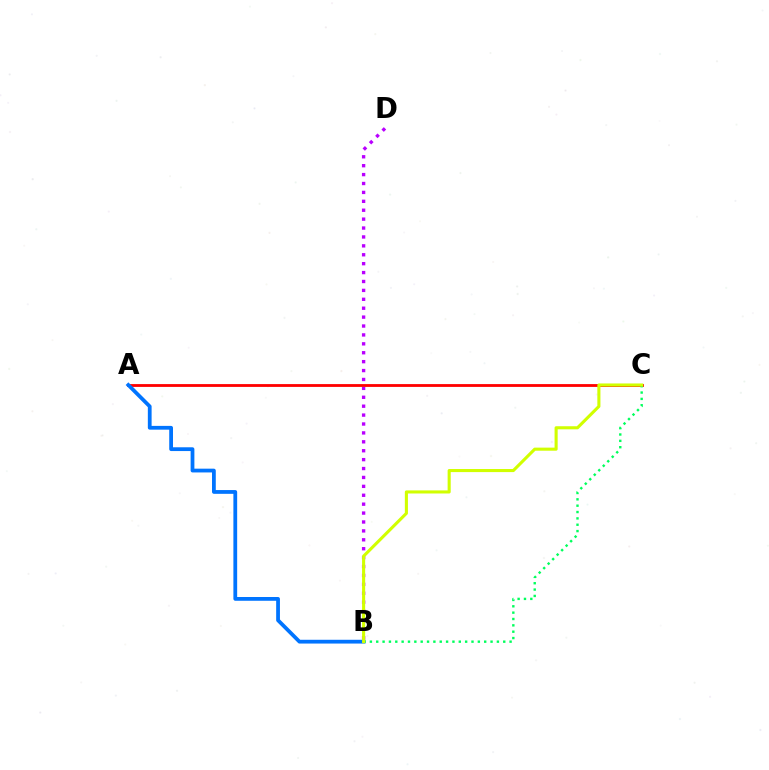{('B', 'D'): [{'color': '#b900ff', 'line_style': 'dotted', 'thickness': 2.42}], ('A', 'C'): [{'color': '#ff0000', 'line_style': 'solid', 'thickness': 2.03}], ('A', 'B'): [{'color': '#0074ff', 'line_style': 'solid', 'thickness': 2.72}], ('B', 'C'): [{'color': '#00ff5c', 'line_style': 'dotted', 'thickness': 1.73}, {'color': '#d1ff00', 'line_style': 'solid', 'thickness': 2.22}]}